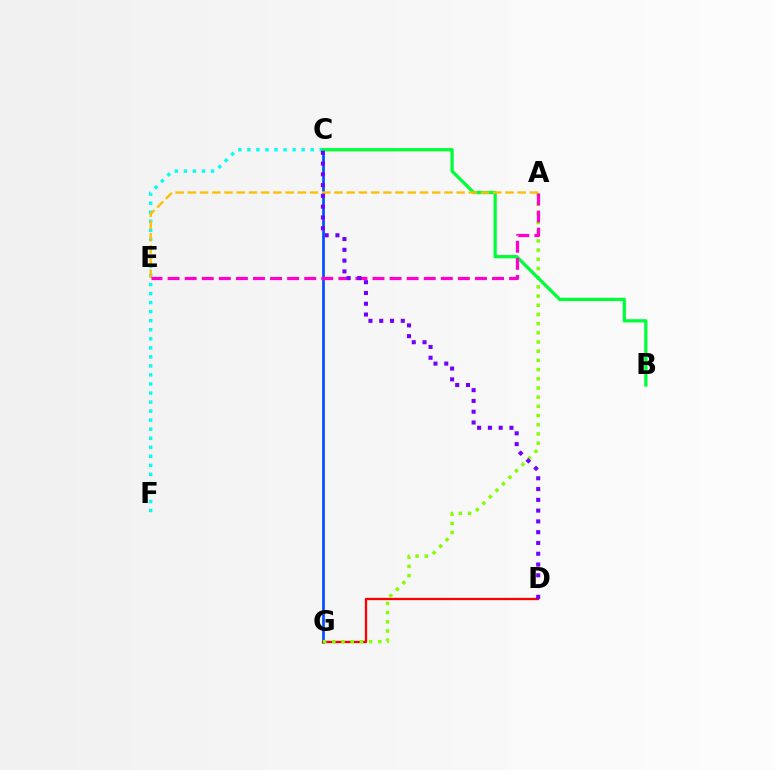{('C', 'G'): [{'color': '#004bff', 'line_style': 'solid', 'thickness': 1.91}], ('C', 'F'): [{'color': '#00fff6', 'line_style': 'dotted', 'thickness': 2.46}], ('D', 'G'): [{'color': '#ff0000', 'line_style': 'solid', 'thickness': 1.66}], ('A', 'G'): [{'color': '#84ff00', 'line_style': 'dotted', 'thickness': 2.5}], ('B', 'C'): [{'color': '#00ff39', 'line_style': 'solid', 'thickness': 2.36}], ('A', 'E'): [{'color': '#ffbd00', 'line_style': 'dashed', 'thickness': 1.66}, {'color': '#ff00cf', 'line_style': 'dashed', 'thickness': 2.32}], ('C', 'D'): [{'color': '#7200ff', 'line_style': 'dotted', 'thickness': 2.93}]}